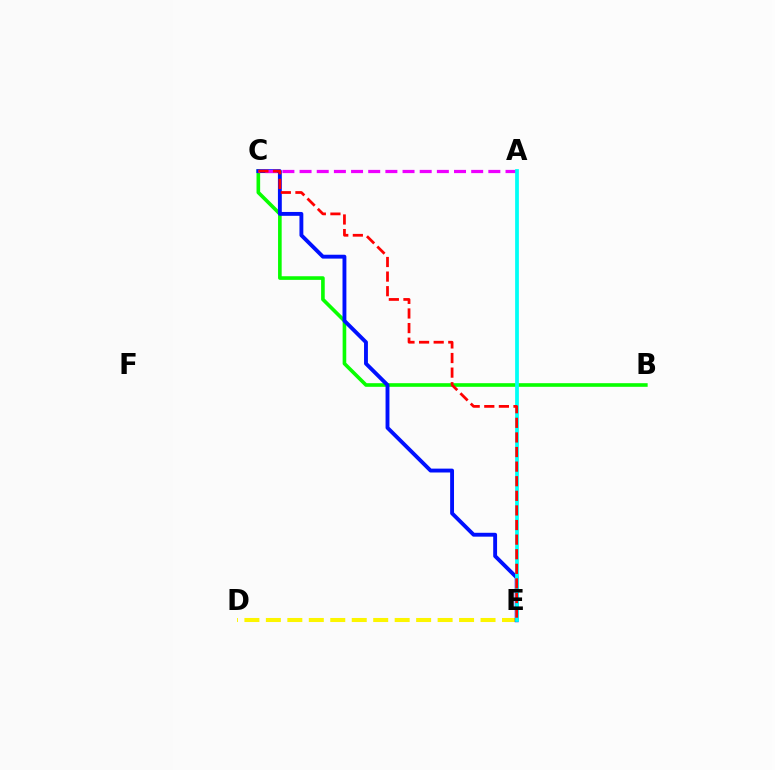{('B', 'C'): [{'color': '#08ff00', 'line_style': 'solid', 'thickness': 2.61}], ('D', 'E'): [{'color': '#fcf500', 'line_style': 'dashed', 'thickness': 2.92}], ('C', 'E'): [{'color': '#0010ff', 'line_style': 'solid', 'thickness': 2.79}, {'color': '#ff0000', 'line_style': 'dashed', 'thickness': 1.98}], ('A', 'C'): [{'color': '#ee00ff', 'line_style': 'dashed', 'thickness': 2.33}], ('A', 'E'): [{'color': '#00fff6', 'line_style': 'solid', 'thickness': 2.7}]}